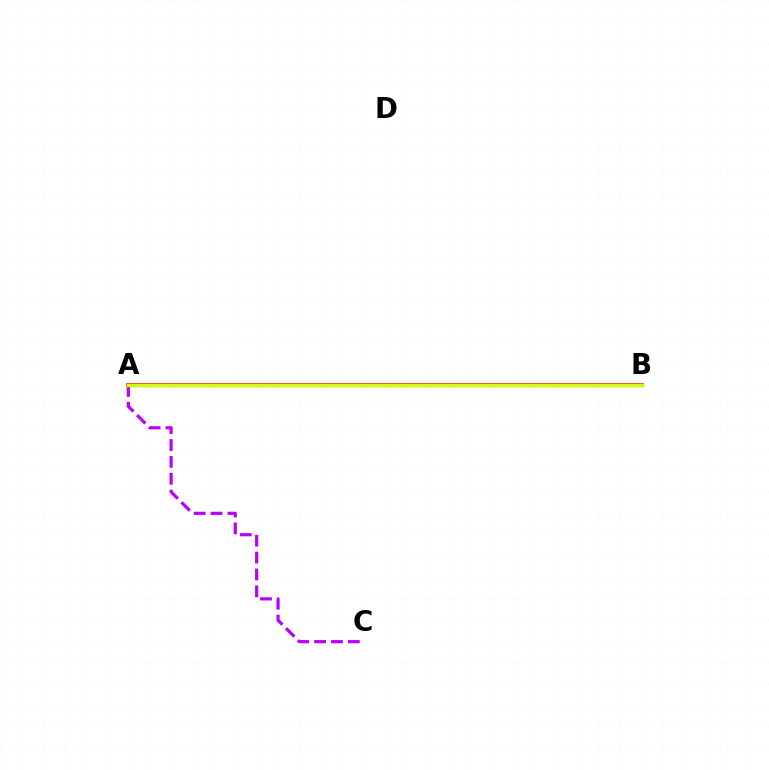{('A', 'B'): [{'color': '#0074ff', 'line_style': 'solid', 'thickness': 2.31}, {'color': '#00ff5c', 'line_style': 'dotted', 'thickness': 2.23}, {'color': '#ff0000', 'line_style': 'solid', 'thickness': 2.57}, {'color': '#d1ff00', 'line_style': 'solid', 'thickness': 2.49}], ('A', 'C'): [{'color': '#b900ff', 'line_style': 'dashed', 'thickness': 2.29}]}